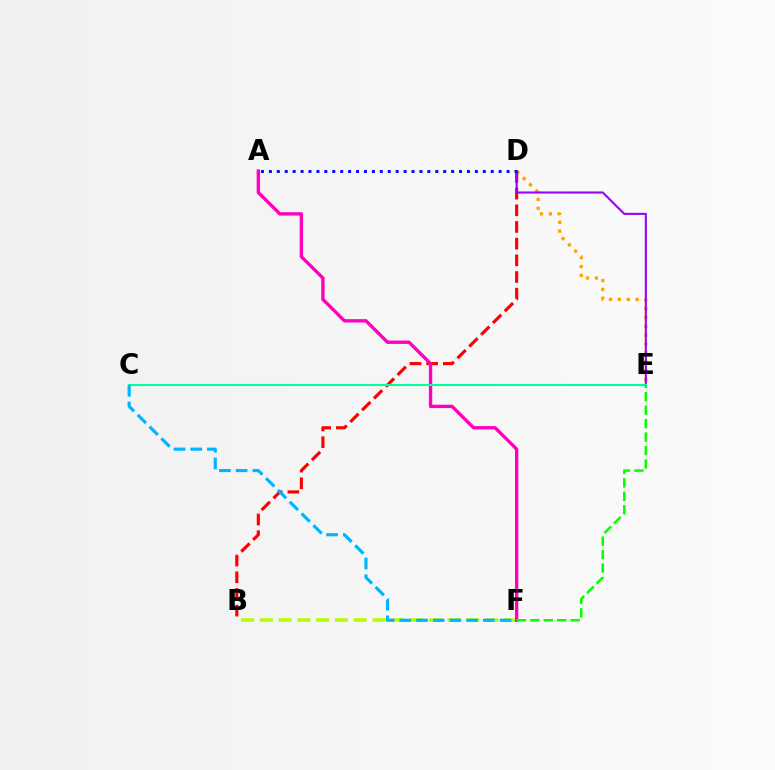{('D', 'E'): [{'color': '#ffa500', 'line_style': 'dotted', 'thickness': 2.41}, {'color': '#9b00ff', 'line_style': 'solid', 'thickness': 1.51}], ('B', 'D'): [{'color': '#ff0000', 'line_style': 'dashed', 'thickness': 2.27}], ('B', 'F'): [{'color': '#b3ff00', 'line_style': 'dashed', 'thickness': 2.55}], ('A', 'F'): [{'color': '#ff00bd', 'line_style': 'solid', 'thickness': 2.42}], ('A', 'D'): [{'color': '#0010ff', 'line_style': 'dotted', 'thickness': 2.15}], ('C', 'E'): [{'color': '#00ff9d', 'line_style': 'solid', 'thickness': 1.5}], ('C', 'F'): [{'color': '#00b5ff', 'line_style': 'dashed', 'thickness': 2.27}], ('E', 'F'): [{'color': '#08ff00', 'line_style': 'dashed', 'thickness': 1.83}]}